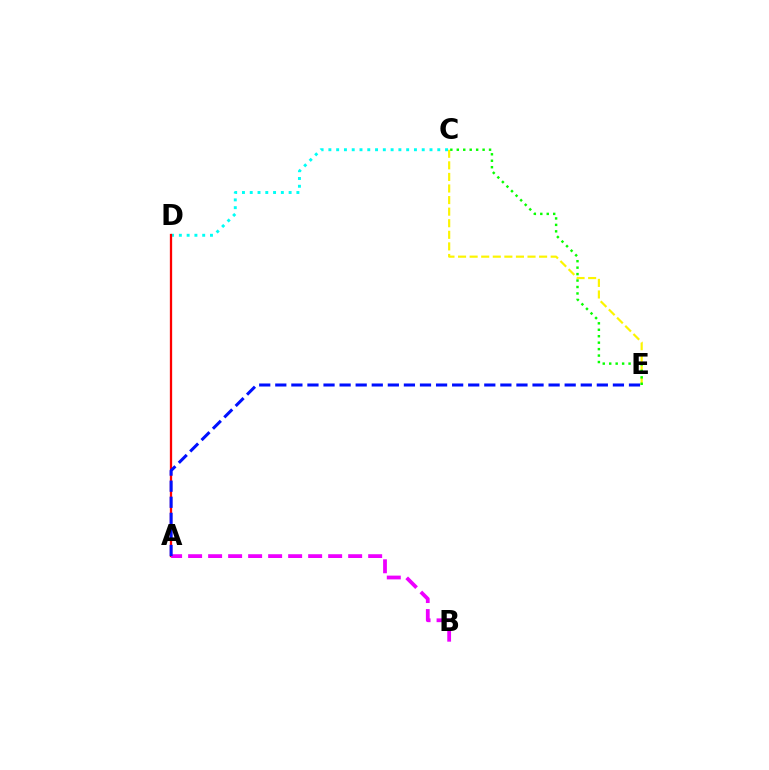{('C', 'E'): [{'color': '#fcf500', 'line_style': 'dashed', 'thickness': 1.57}, {'color': '#08ff00', 'line_style': 'dotted', 'thickness': 1.75}], ('C', 'D'): [{'color': '#00fff6', 'line_style': 'dotted', 'thickness': 2.11}], ('A', 'D'): [{'color': '#ff0000', 'line_style': 'solid', 'thickness': 1.65}], ('A', 'B'): [{'color': '#ee00ff', 'line_style': 'dashed', 'thickness': 2.72}], ('A', 'E'): [{'color': '#0010ff', 'line_style': 'dashed', 'thickness': 2.18}]}